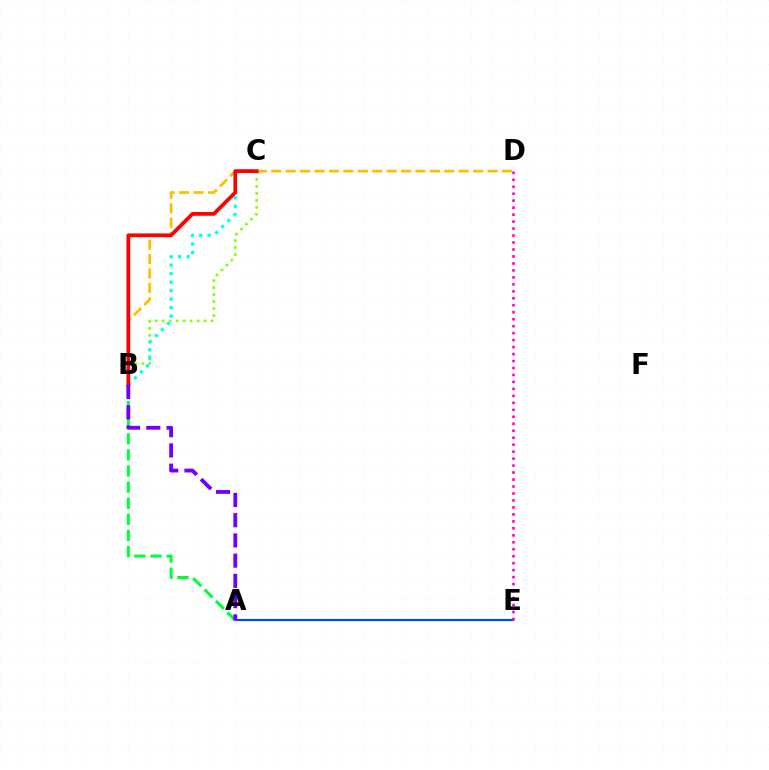{('A', 'E'): [{'color': '#004bff', 'line_style': 'solid', 'thickness': 1.56}], ('D', 'E'): [{'color': '#ff00cf', 'line_style': 'dotted', 'thickness': 1.89}], ('A', 'B'): [{'color': '#00ff39', 'line_style': 'dashed', 'thickness': 2.19}, {'color': '#7200ff', 'line_style': 'dashed', 'thickness': 2.75}], ('B', 'D'): [{'color': '#ffbd00', 'line_style': 'dashed', 'thickness': 1.96}], ('B', 'C'): [{'color': '#84ff00', 'line_style': 'dotted', 'thickness': 1.9}, {'color': '#00fff6', 'line_style': 'dotted', 'thickness': 2.31}, {'color': '#ff0000', 'line_style': 'solid', 'thickness': 2.7}]}